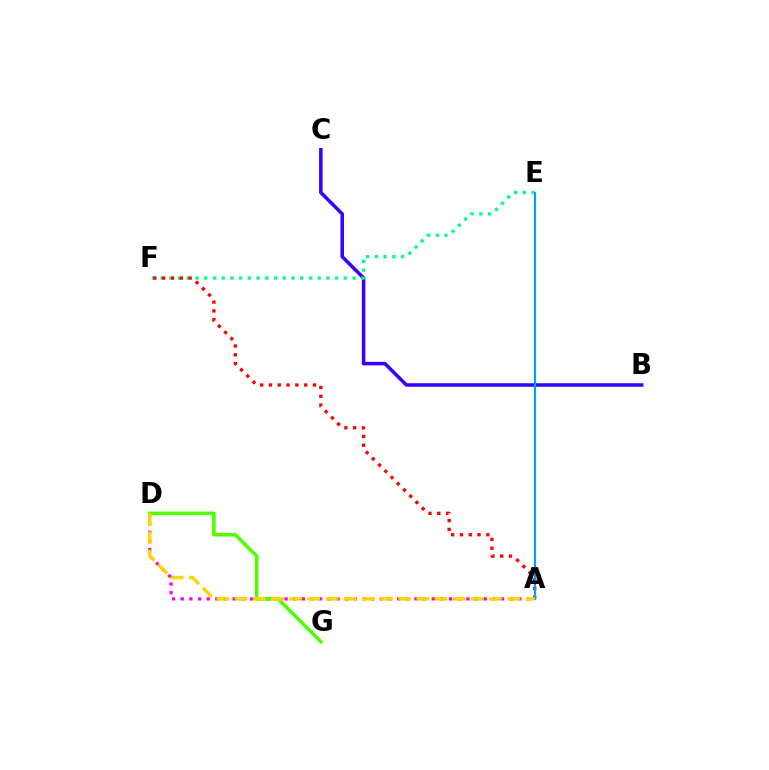{('B', 'C'): [{'color': '#3700ff', 'line_style': 'solid', 'thickness': 2.54}], ('A', 'D'): [{'color': '#ff00ed', 'line_style': 'dotted', 'thickness': 2.35}, {'color': '#ffd500', 'line_style': 'dashed', 'thickness': 2.47}], ('E', 'F'): [{'color': '#00ff86', 'line_style': 'dotted', 'thickness': 2.37}], ('A', 'F'): [{'color': '#ff0000', 'line_style': 'dotted', 'thickness': 2.39}], ('D', 'G'): [{'color': '#4fff00', 'line_style': 'solid', 'thickness': 2.59}], ('A', 'E'): [{'color': '#009eff', 'line_style': 'solid', 'thickness': 1.57}]}